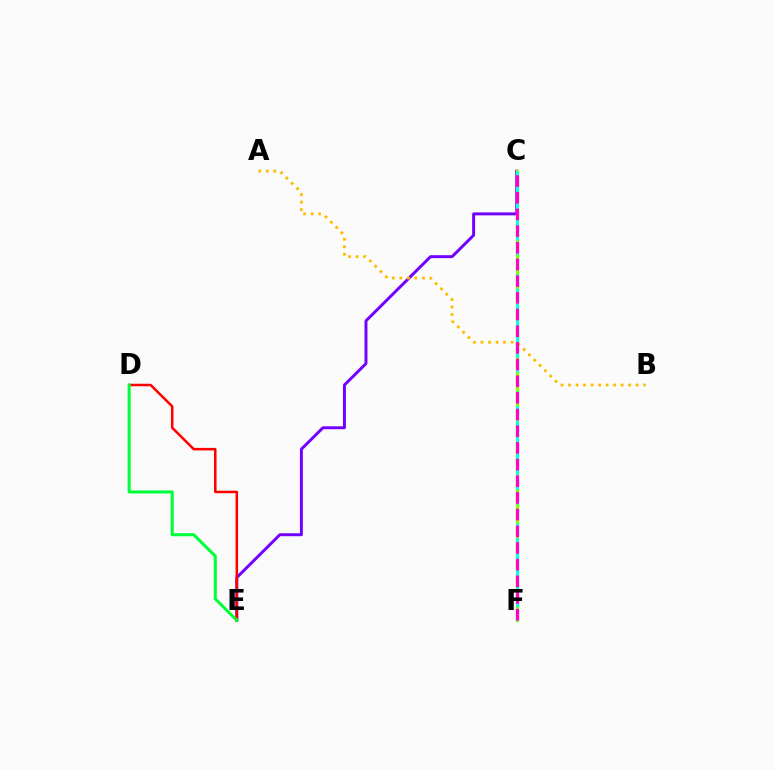{('C', 'E'): [{'color': '#7200ff', 'line_style': 'solid', 'thickness': 2.12}], ('A', 'B'): [{'color': '#ffbd00', 'line_style': 'dotted', 'thickness': 2.04}], ('D', 'E'): [{'color': '#ff0000', 'line_style': 'solid', 'thickness': 1.81}, {'color': '#00ff39', 'line_style': 'solid', 'thickness': 2.19}], ('C', 'F'): [{'color': '#004bff', 'line_style': 'dotted', 'thickness': 2.1}, {'color': '#84ff00', 'line_style': 'solid', 'thickness': 2.36}, {'color': '#00fff6', 'line_style': 'dashed', 'thickness': 1.99}, {'color': '#ff00cf', 'line_style': 'dashed', 'thickness': 2.27}]}